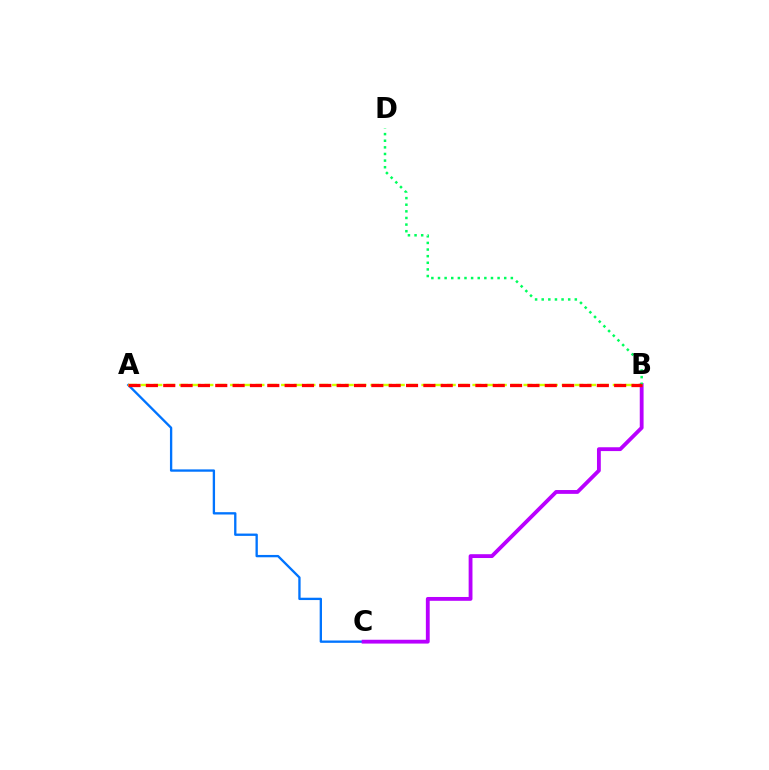{('A', 'C'): [{'color': '#0074ff', 'line_style': 'solid', 'thickness': 1.68}], ('A', 'B'): [{'color': '#d1ff00', 'line_style': 'dashed', 'thickness': 1.73}, {'color': '#ff0000', 'line_style': 'dashed', 'thickness': 2.36}], ('B', 'C'): [{'color': '#b900ff', 'line_style': 'solid', 'thickness': 2.75}], ('B', 'D'): [{'color': '#00ff5c', 'line_style': 'dotted', 'thickness': 1.8}]}